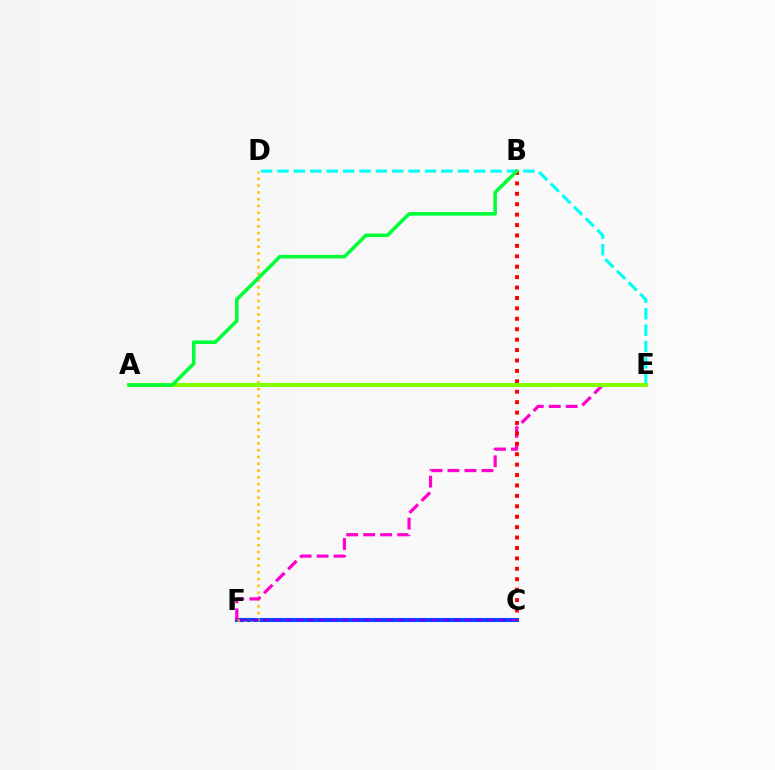{('C', 'F'): [{'color': '#004bff', 'line_style': 'solid', 'thickness': 2.94}, {'color': '#7200ff', 'line_style': 'dashed', 'thickness': 1.52}], ('D', 'E'): [{'color': '#00fff6', 'line_style': 'dashed', 'thickness': 2.23}], ('D', 'F'): [{'color': '#ffbd00', 'line_style': 'dotted', 'thickness': 1.84}], ('E', 'F'): [{'color': '#ff00cf', 'line_style': 'dashed', 'thickness': 2.31}], ('B', 'C'): [{'color': '#ff0000', 'line_style': 'dotted', 'thickness': 2.83}], ('A', 'E'): [{'color': '#84ff00', 'line_style': 'solid', 'thickness': 2.92}], ('A', 'B'): [{'color': '#00ff39', 'line_style': 'solid', 'thickness': 2.57}]}